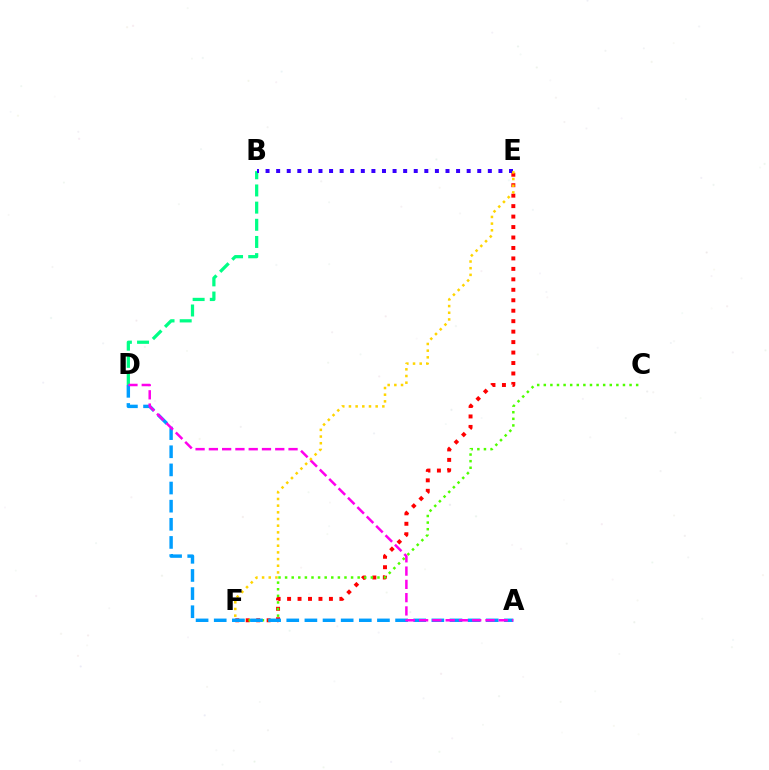{('B', 'D'): [{'color': '#00ff86', 'line_style': 'dashed', 'thickness': 2.33}], ('E', 'F'): [{'color': '#ff0000', 'line_style': 'dotted', 'thickness': 2.84}, {'color': '#ffd500', 'line_style': 'dotted', 'thickness': 1.81}], ('B', 'E'): [{'color': '#3700ff', 'line_style': 'dotted', 'thickness': 2.88}], ('C', 'F'): [{'color': '#4fff00', 'line_style': 'dotted', 'thickness': 1.79}], ('A', 'D'): [{'color': '#009eff', 'line_style': 'dashed', 'thickness': 2.46}, {'color': '#ff00ed', 'line_style': 'dashed', 'thickness': 1.8}]}